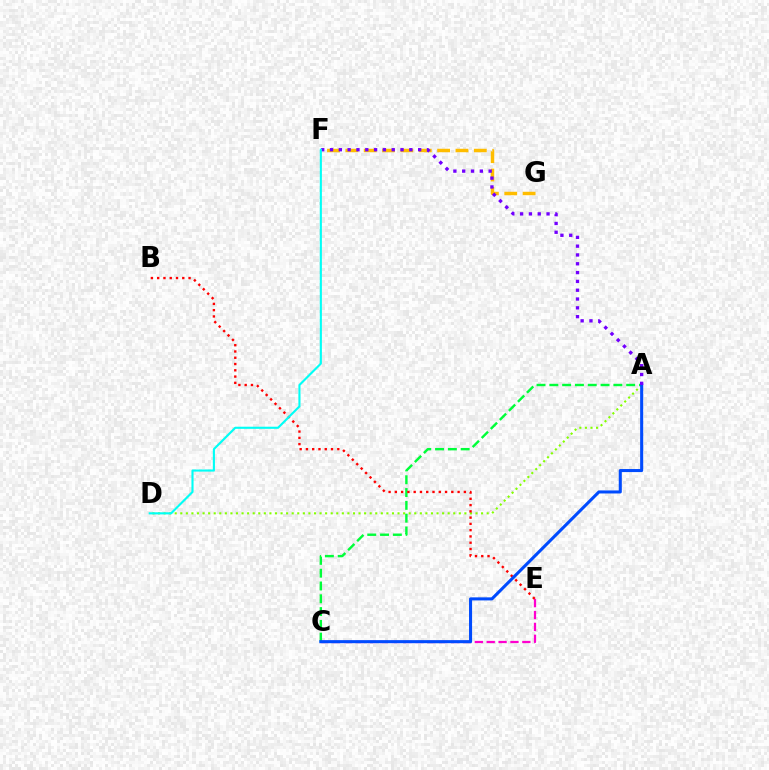{('F', 'G'): [{'color': '#ffbd00', 'line_style': 'dashed', 'thickness': 2.49}], ('A', 'D'): [{'color': '#84ff00', 'line_style': 'dotted', 'thickness': 1.51}], ('C', 'E'): [{'color': '#ff00cf', 'line_style': 'dashed', 'thickness': 1.61}], ('A', 'C'): [{'color': '#00ff39', 'line_style': 'dashed', 'thickness': 1.74}, {'color': '#004bff', 'line_style': 'solid', 'thickness': 2.2}], ('B', 'E'): [{'color': '#ff0000', 'line_style': 'dotted', 'thickness': 1.7}], ('A', 'F'): [{'color': '#7200ff', 'line_style': 'dotted', 'thickness': 2.4}], ('D', 'F'): [{'color': '#00fff6', 'line_style': 'solid', 'thickness': 1.53}]}